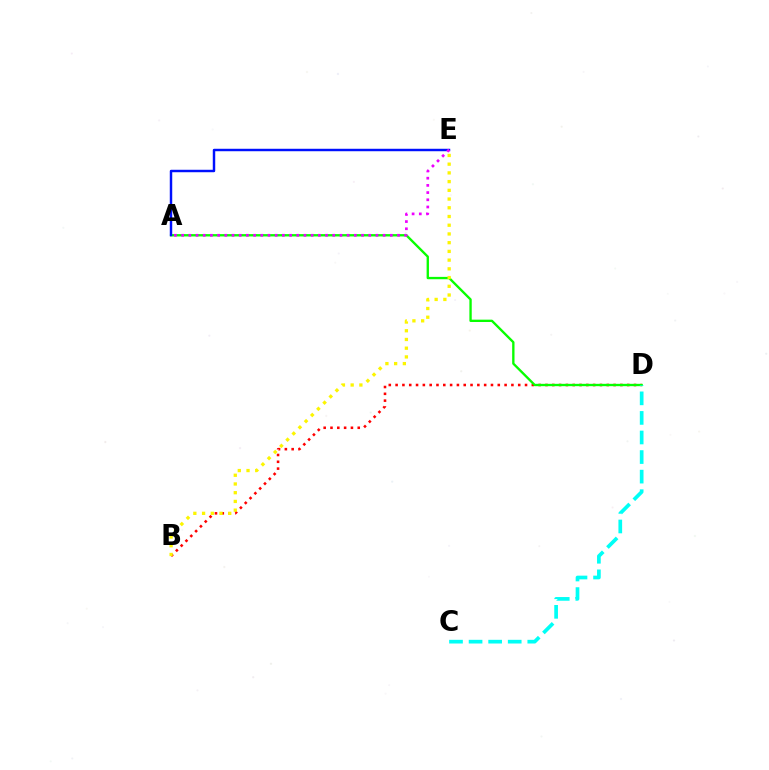{('B', 'D'): [{'color': '#ff0000', 'line_style': 'dotted', 'thickness': 1.85}], ('A', 'D'): [{'color': '#08ff00', 'line_style': 'solid', 'thickness': 1.69}], ('B', 'E'): [{'color': '#fcf500', 'line_style': 'dotted', 'thickness': 2.37}], ('A', 'E'): [{'color': '#0010ff', 'line_style': 'solid', 'thickness': 1.77}, {'color': '#ee00ff', 'line_style': 'dotted', 'thickness': 1.96}], ('C', 'D'): [{'color': '#00fff6', 'line_style': 'dashed', 'thickness': 2.66}]}